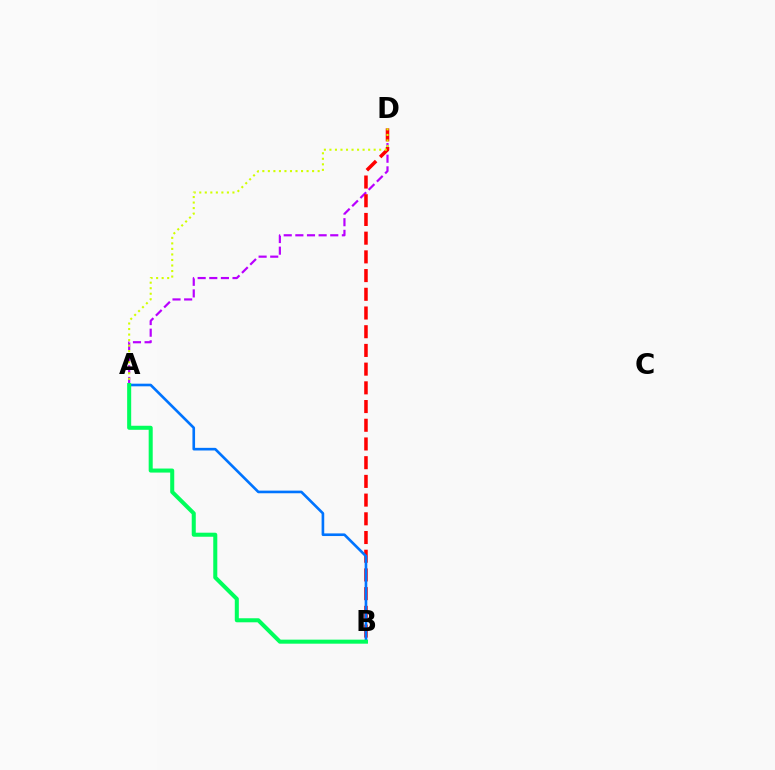{('A', 'D'): [{'color': '#b900ff', 'line_style': 'dashed', 'thickness': 1.58}, {'color': '#d1ff00', 'line_style': 'dotted', 'thickness': 1.5}], ('B', 'D'): [{'color': '#ff0000', 'line_style': 'dashed', 'thickness': 2.54}], ('A', 'B'): [{'color': '#0074ff', 'line_style': 'solid', 'thickness': 1.9}, {'color': '#00ff5c', 'line_style': 'solid', 'thickness': 2.91}]}